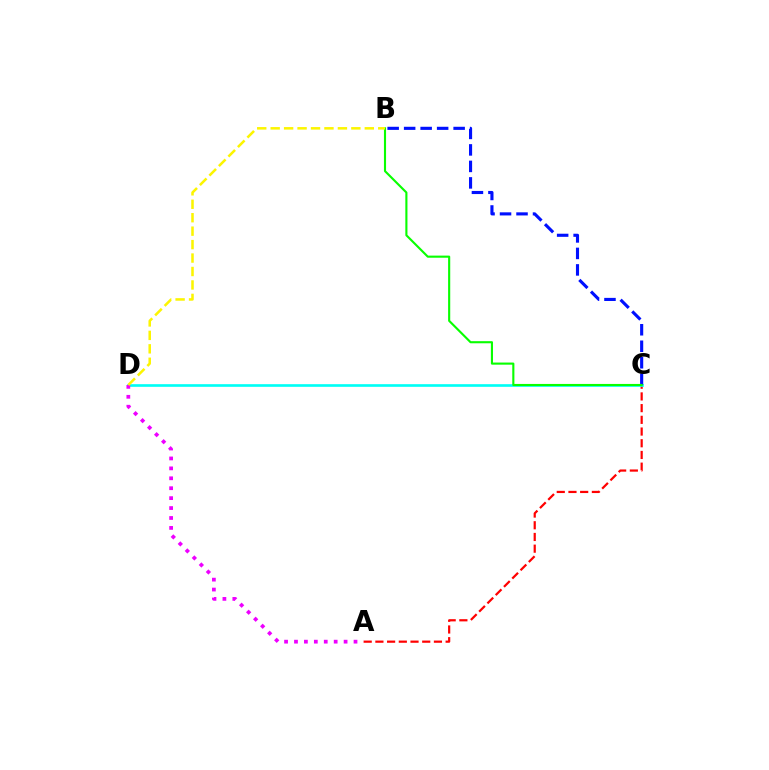{('A', 'C'): [{'color': '#ff0000', 'line_style': 'dashed', 'thickness': 1.59}], ('C', 'D'): [{'color': '#00fff6', 'line_style': 'solid', 'thickness': 1.91}], ('B', 'C'): [{'color': '#0010ff', 'line_style': 'dashed', 'thickness': 2.24}, {'color': '#08ff00', 'line_style': 'solid', 'thickness': 1.53}], ('A', 'D'): [{'color': '#ee00ff', 'line_style': 'dotted', 'thickness': 2.7}], ('B', 'D'): [{'color': '#fcf500', 'line_style': 'dashed', 'thickness': 1.83}]}